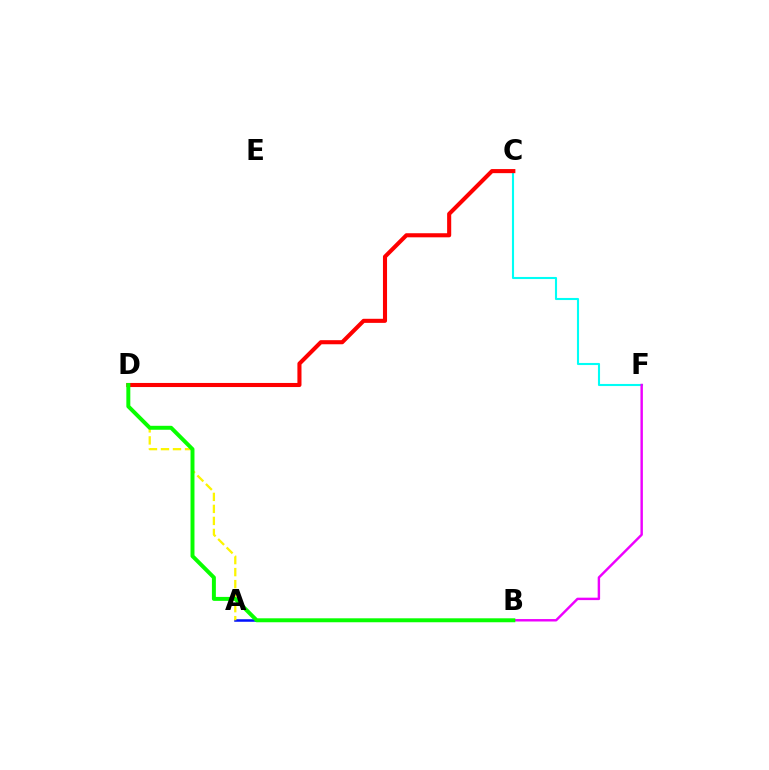{('C', 'F'): [{'color': '#00fff6', 'line_style': 'solid', 'thickness': 1.51}], ('B', 'F'): [{'color': '#ee00ff', 'line_style': 'solid', 'thickness': 1.75}], ('A', 'B'): [{'color': '#0010ff', 'line_style': 'solid', 'thickness': 1.82}], ('A', 'D'): [{'color': '#fcf500', 'line_style': 'dashed', 'thickness': 1.63}], ('C', 'D'): [{'color': '#ff0000', 'line_style': 'solid', 'thickness': 2.94}], ('B', 'D'): [{'color': '#08ff00', 'line_style': 'solid', 'thickness': 2.85}]}